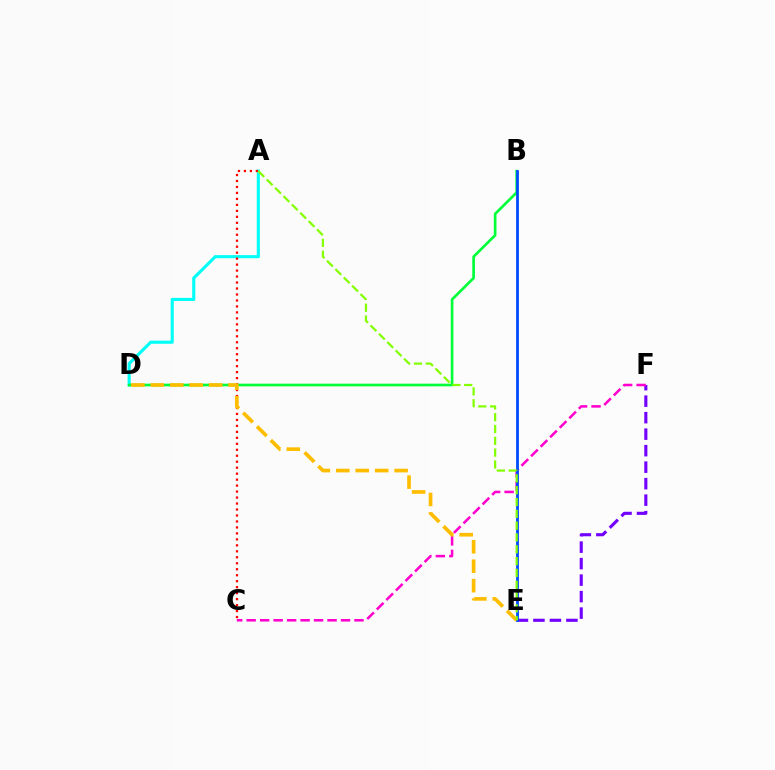{('A', 'D'): [{'color': '#00fff6', 'line_style': 'solid', 'thickness': 2.24}], ('E', 'F'): [{'color': '#7200ff', 'line_style': 'dashed', 'thickness': 2.24}], ('B', 'D'): [{'color': '#00ff39', 'line_style': 'solid', 'thickness': 1.92}], ('C', 'F'): [{'color': '#ff00cf', 'line_style': 'dashed', 'thickness': 1.83}], ('A', 'C'): [{'color': '#ff0000', 'line_style': 'dotted', 'thickness': 1.62}], ('B', 'E'): [{'color': '#004bff', 'line_style': 'solid', 'thickness': 2.01}], ('D', 'E'): [{'color': '#ffbd00', 'line_style': 'dashed', 'thickness': 2.64}], ('A', 'E'): [{'color': '#84ff00', 'line_style': 'dashed', 'thickness': 1.61}]}